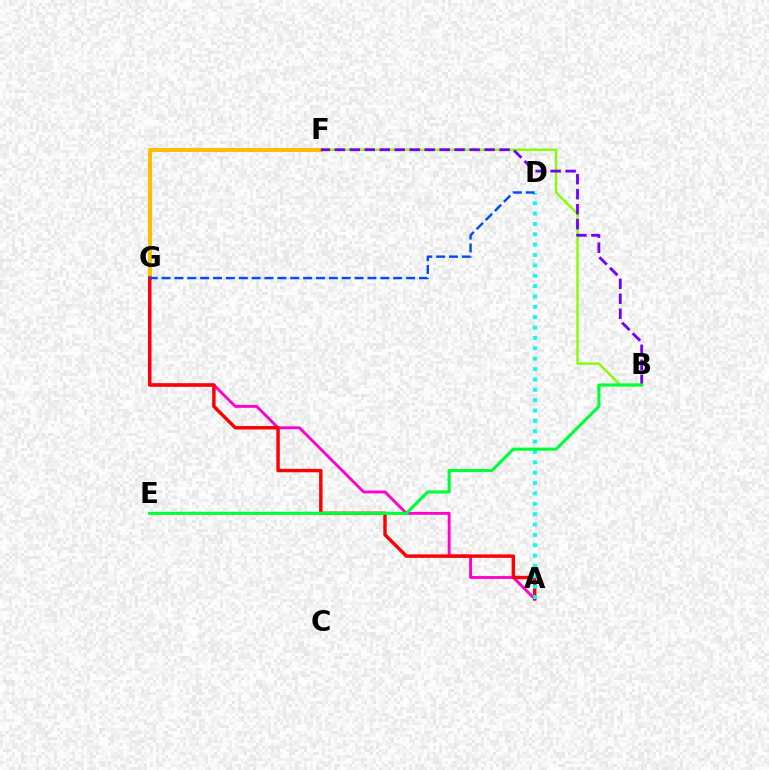{('F', 'G'): [{'color': '#ffbd00', 'line_style': 'solid', 'thickness': 2.88}], ('B', 'F'): [{'color': '#84ff00', 'line_style': 'solid', 'thickness': 1.7}, {'color': '#7200ff', 'line_style': 'dashed', 'thickness': 2.03}], ('A', 'G'): [{'color': '#ff00cf', 'line_style': 'solid', 'thickness': 2.07}, {'color': '#ff0000', 'line_style': 'solid', 'thickness': 2.47}], ('A', 'D'): [{'color': '#00fff6', 'line_style': 'dotted', 'thickness': 2.82}], ('B', 'E'): [{'color': '#00ff39', 'line_style': 'solid', 'thickness': 2.25}], ('D', 'G'): [{'color': '#004bff', 'line_style': 'dashed', 'thickness': 1.75}]}